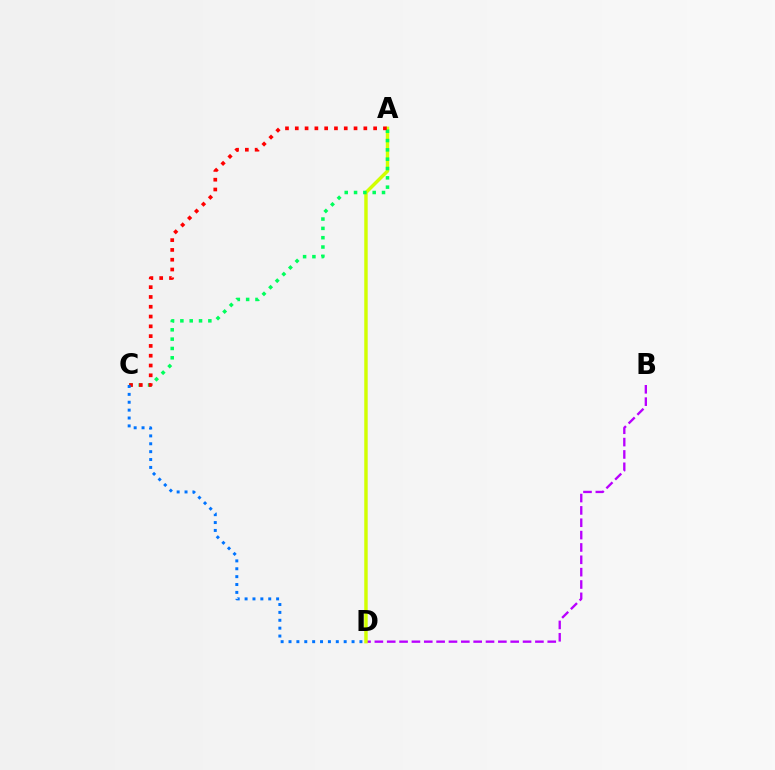{('B', 'D'): [{'color': '#b900ff', 'line_style': 'dashed', 'thickness': 1.68}], ('A', 'D'): [{'color': '#d1ff00', 'line_style': 'solid', 'thickness': 2.47}], ('A', 'C'): [{'color': '#00ff5c', 'line_style': 'dotted', 'thickness': 2.53}, {'color': '#ff0000', 'line_style': 'dotted', 'thickness': 2.66}], ('C', 'D'): [{'color': '#0074ff', 'line_style': 'dotted', 'thickness': 2.14}]}